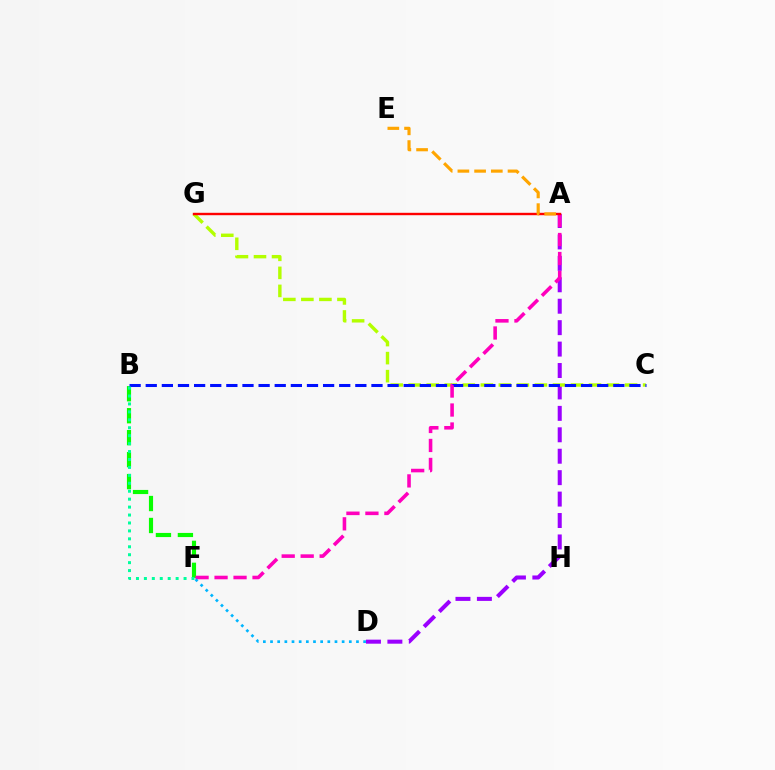{('A', 'D'): [{'color': '#9b00ff', 'line_style': 'dashed', 'thickness': 2.91}], ('C', 'G'): [{'color': '#b3ff00', 'line_style': 'dashed', 'thickness': 2.45}], ('B', 'F'): [{'color': '#08ff00', 'line_style': 'dashed', 'thickness': 2.98}, {'color': '#00ff9d', 'line_style': 'dotted', 'thickness': 2.16}], ('B', 'C'): [{'color': '#0010ff', 'line_style': 'dashed', 'thickness': 2.19}], ('A', 'F'): [{'color': '#ff00bd', 'line_style': 'dashed', 'thickness': 2.58}], ('A', 'G'): [{'color': '#ff0000', 'line_style': 'solid', 'thickness': 1.73}], ('A', 'E'): [{'color': '#ffa500', 'line_style': 'dashed', 'thickness': 2.27}], ('D', 'F'): [{'color': '#00b5ff', 'line_style': 'dotted', 'thickness': 1.95}]}